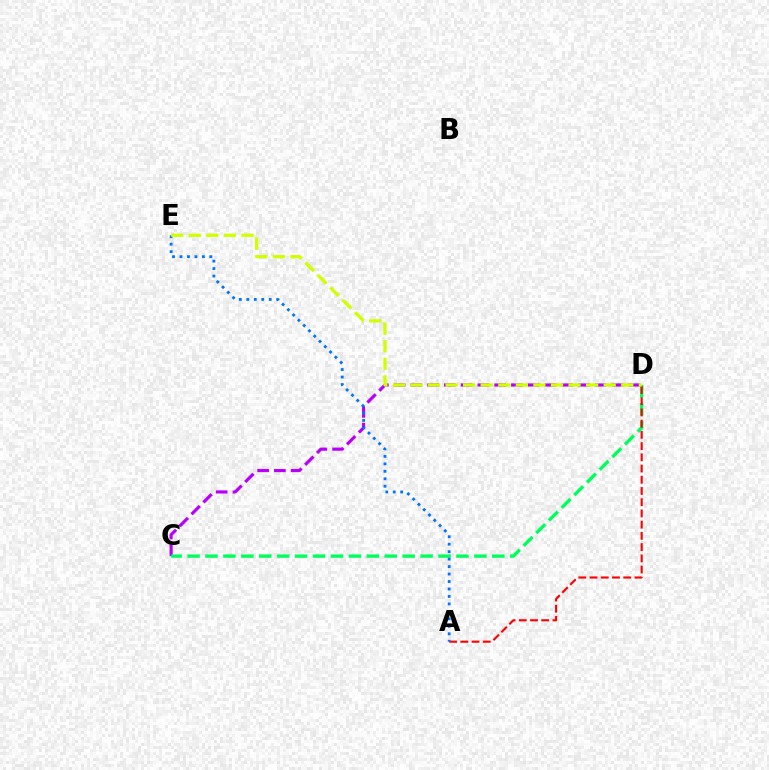{('C', 'D'): [{'color': '#b900ff', 'line_style': 'dashed', 'thickness': 2.28}, {'color': '#00ff5c', 'line_style': 'dashed', 'thickness': 2.44}], ('A', 'D'): [{'color': '#ff0000', 'line_style': 'dashed', 'thickness': 1.52}], ('A', 'E'): [{'color': '#0074ff', 'line_style': 'dotted', 'thickness': 2.03}], ('D', 'E'): [{'color': '#d1ff00', 'line_style': 'dashed', 'thickness': 2.39}]}